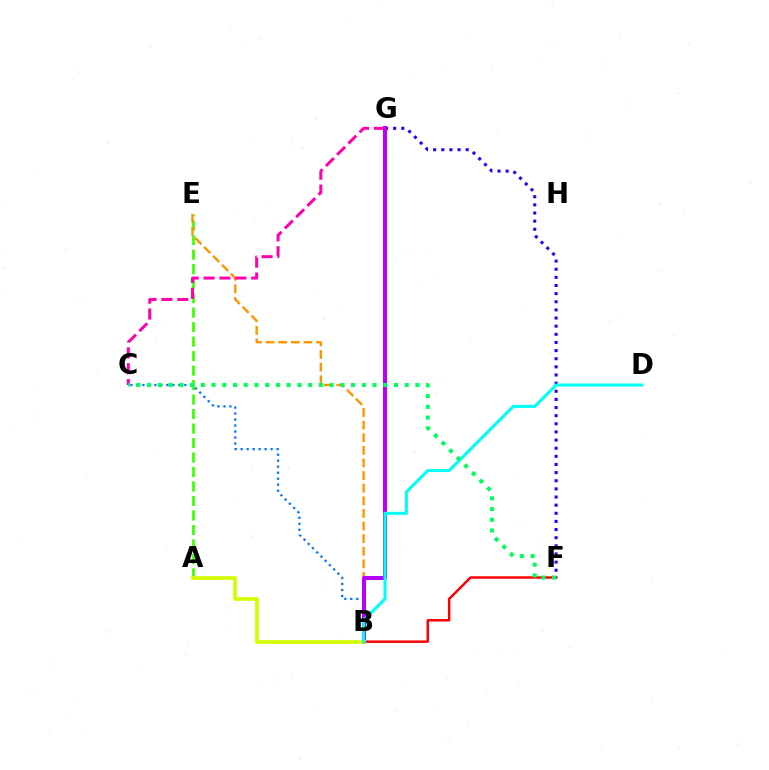{('A', 'E'): [{'color': '#3dff00', 'line_style': 'dashed', 'thickness': 1.97}], ('B', 'E'): [{'color': '#ff9400', 'line_style': 'dashed', 'thickness': 1.71}], ('B', 'F'): [{'color': '#ff0000', 'line_style': 'solid', 'thickness': 1.77}], ('B', 'C'): [{'color': '#0074ff', 'line_style': 'dotted', 'thickness': 1.63}], ('F', 'G'): [{'color': '#2500ff', 'line_style': 'dotted', 'thickness': 2.21}], ('B', 'G'): [{'color': '#b900ff', 'line_style': 'solid', 'thickness': 2.91}], ('C', 'G'): [{'color': '#ff00ac', 'line_style': 'dashed', 'thickness': 2.16}], ('A', 'B'): [{'color': '#d1ff00', 'line_style': 'solid', 'thickness': 2.64}], ('B', 'D'): [{'color': '#00fff6', 'line_style': 'solid', 'thickness': 2.2}], ('C', 'F'): [{'color': '#00ff5c', 'line_style': 'dotted', 'thickness': 2.92}]}